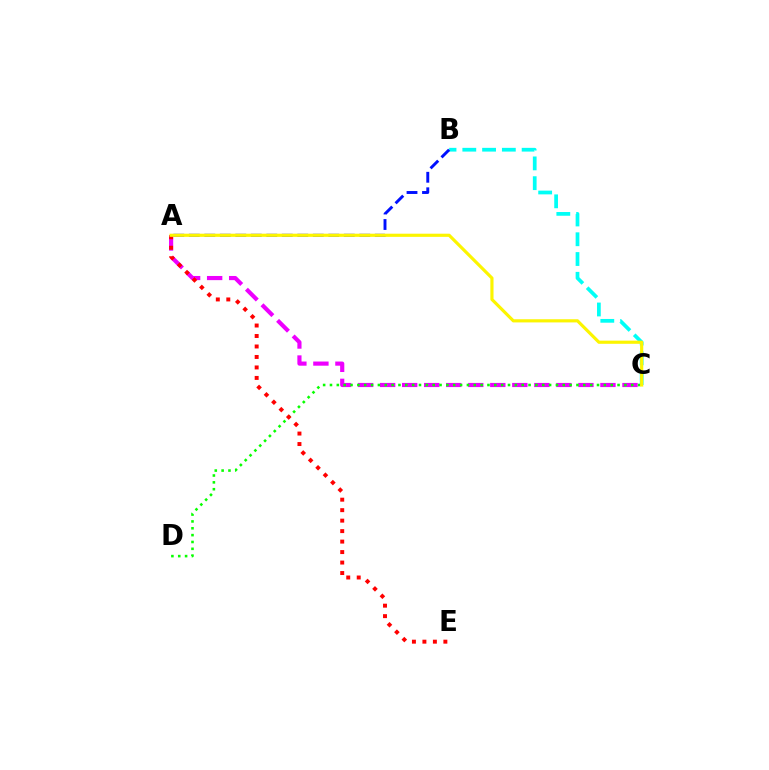{('B', 'C'): [{'color': '#00fff6', 'line_style': 'dashed', 'thickness': 2.69}], ('A', 'C'): [{'color': '#ee00ff', 'line_style': 'dashed', 'thickness': 2.99}, {'color': '#fcf500', 'line_style': 'solid', 'thickness': 2.27}], ('A', 'B'): [{'color': '#0010ff', 'line_style': 'dashed', 'thickness': 2.11}], ('C', 'D'): [{'color': '#08ff00', 'line_style': 'dotted', 'thickness': 1.86}], ('A', 'E'): [{'color': '#ff0000', 'line_style': 'dotted', 'thickness': 2.85}]}